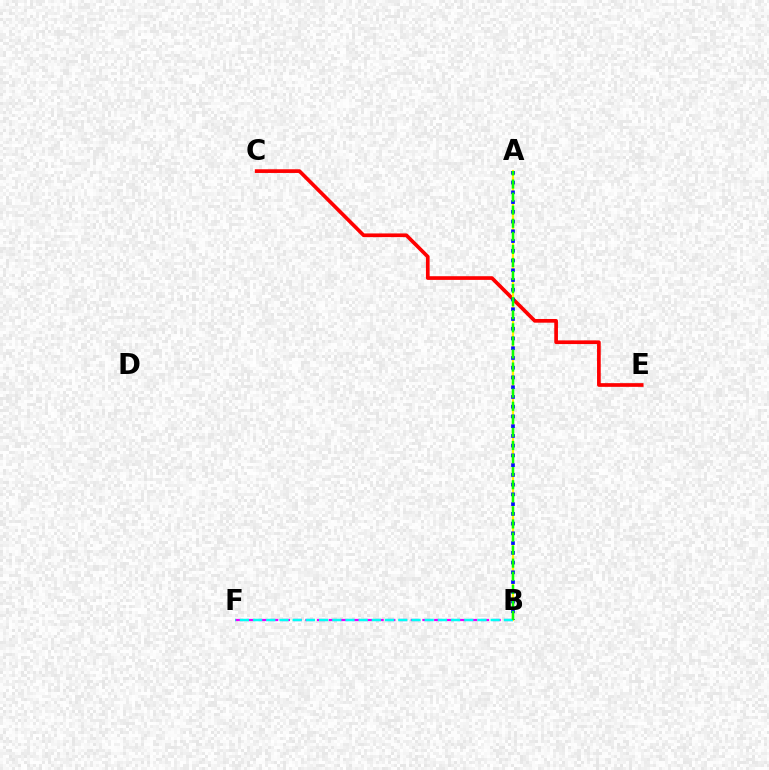{('C', 'E'): [{'color': '#ff0000', 'line_style': 'solid', 'thickness': 2.66}], ('A', 'B'): [{'color': '#fcf500', 'line_style': 'solid', 'thickness': 1.58}, {'color': '#0010ff', 'line_style': 'dotted', 'thickness': 2.65}, {'color': '#08ff00', 'line_style': 'dashed', 'thickness': 1.78}], ('B', 'F'): [{'color': '#ee00ff', 'line_style': 'dashed', 'thickness': 1.59}, {'color': '#00fff6', 'line_style': 'dashed', 'thickness': 1.79}]}